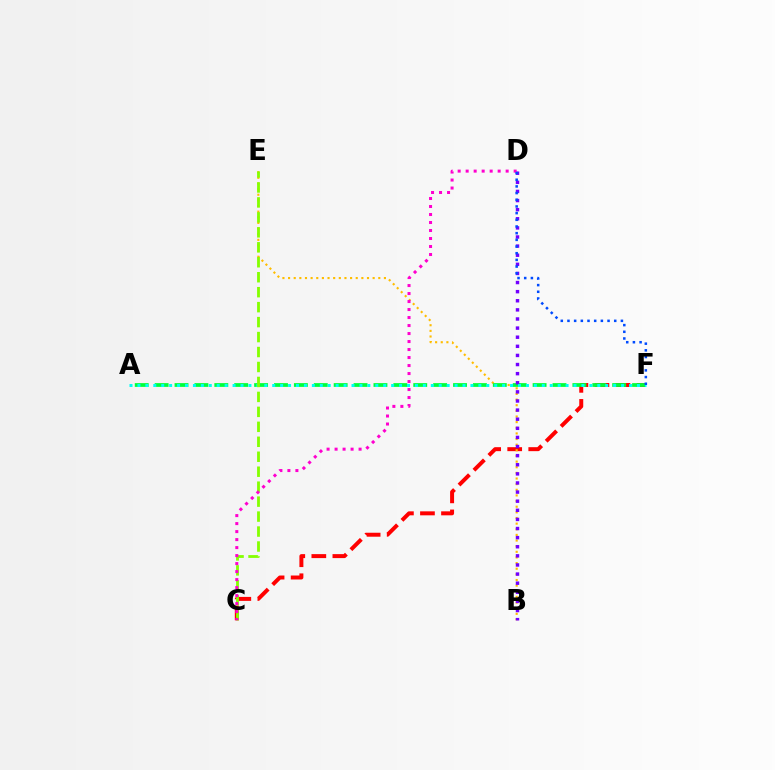{('C', 'F'): [{'color': '#ff0000', 'line_style': 'dashed', 'thickness': 2.86}], ('B', 'E'): [{'color': '#ffbd00', 'line_style': 'dotted', 'thickness': 1.53}], ('A', 'F'): [{'color': '#00ff39', 'line_style': 'dashed', 'thickness': 2.7}, {'color': '#00fff6', 'line_style': 'dotted', 'thickness': 2.15}], ('B', 'D'): [{'color': '#7200ff', 'line_style': 'dotted', 'thickness': 2.48}], ('C', 'E'): [{'color': '#84ff00', 'line_style': 'dashed', 'thickness': 2.03}], ('C', 'D'): [{'color': '#ff00cf', 'line_style': 'dotted', 'thickness': 2.17}], ('D', 'F'): [{'color': '#004bff', 'line_style': 'dotted', 'thickness': 1.81}]}